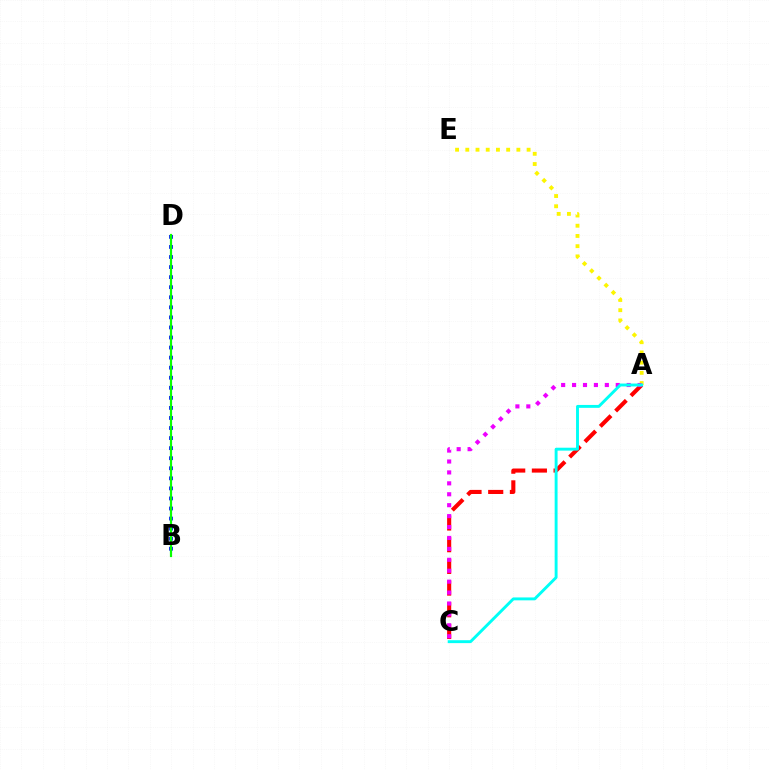{('A', 'E'): [{'color': '#fcf500', 'line_style': 'dotted', 'thickness': 2.78}], ('A', 'C'): [{'color': '#ff0000', 'line_style': 'dashed', 'thickness': 2.95}, {'color': '#ee00ff', 'line_style': 'dotted', 'thickness': 2.97}, {'color': '#00fff6', 'line_style': 'solid', 'thickness': 2.09}], ('B', 'D'): [{'color': '#0010ff', 'line_style': 'dotted', 'thickness': 2.73}, {'color': '#08ff00', 'line_style': 'solid', 'thickness': 1.59}]}